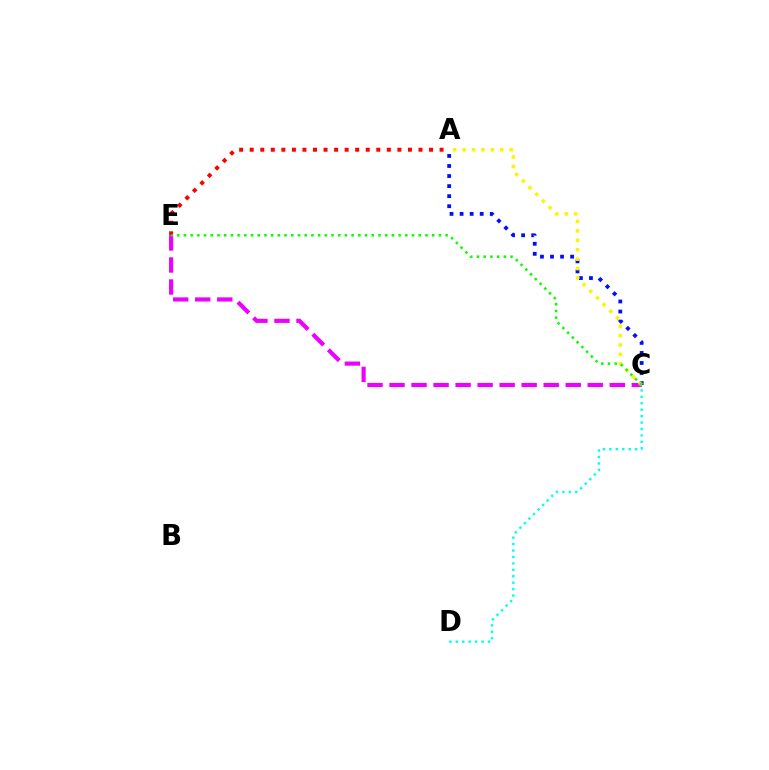{('A', 'C'): [{'color': '#0010ff', 'line_style': 'dotted', 'thickness': 2.73}, {'color': '#fcf500', 'line_style': 'dotted', 'thickness': 2.56}], ('C', 'D'): [{'color': '#00fff6', 'line_style': 'dotted', 'thickness': 1.75}], ('A', 'E'): [{'color': '#ff0000', 'line_style': 'dotted', 'thickness': 2.87}], ('C', 'E'): [{'color': '#ee00ff', 'line_style': 'dashed', 'thickness': 2.99}, {'color': '#08ff00', 'line_style': 'dotted', 'thickness': 1.82}]}